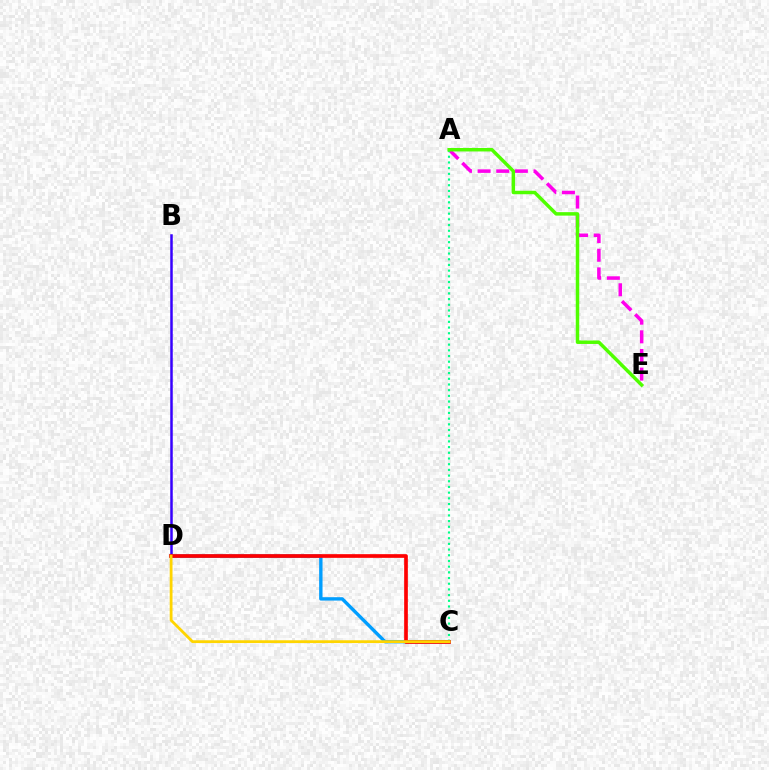{('A', 'E'): [{'color': '#ff00ed', 'line_style': 'dashed', 'thickness': 2.53}, {'color': '#4fff00', 'line_style': 'solid', 'thickness': 2.5}], ('B', 'D'): [{'color': '#3700ff', 'line_style': 'solid', 'thickness': 1.8}], ('A', 'C'): [{'color': '#00ff86', 'line_style': 'dotted', 'thickness': 1.55}], ('C', 'D'): [{'color': '#009eff', 'line_style': 'solid', 'thickness': 2.43}, {'color': '#ff0000', 'line_style': 'solid', 'thickness': 2.65}, {'color': '#ffd500', 'line_style': 'solid', 'thickness': 2.02}]}